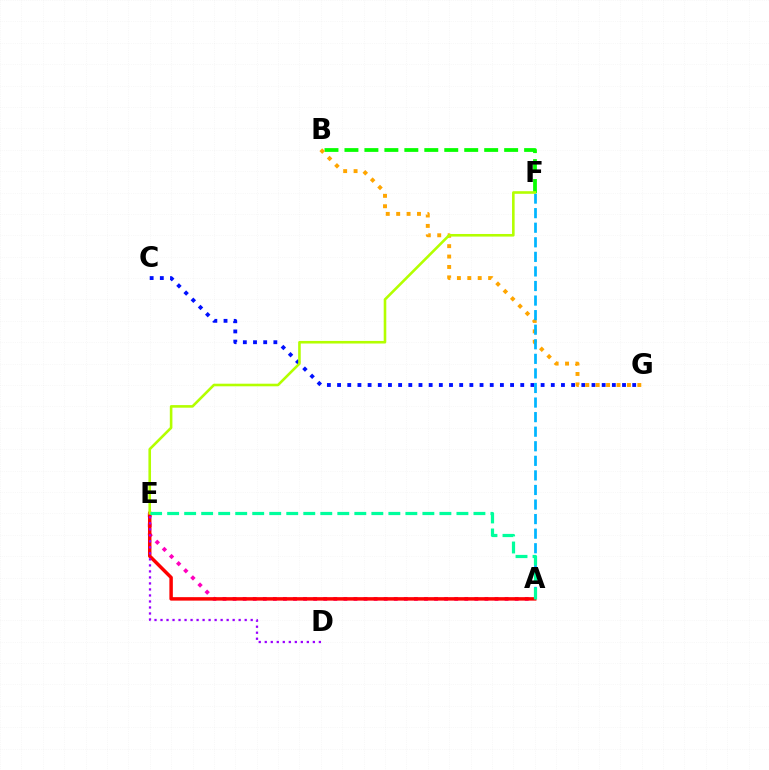{('B', 'F'): [{'color': '#08ff00', 'line_style': 'dashed', 'thickness': 2.71}], ('C', 'G'): [{'color': '#0010ff', 'line_style': 'dotted', 'thickness': 2.77}], ('A', 'E'): [{'color': '#ff00bd', 'line_style': 'dotted', 'thickness': 2.74}, {'color': '#ff0000', 'line_style': 'solid', 'thickness': 2.5}, {'color': '#00ff9d', 'line_style': 'dashed', 'thickness': 2.31}], ('B', 'G'): [{'color': '#ffa500', 'line_style': 'dotted', 'thickness': 2.83}], ('A', 'F'): [{'color': '#00b5ff', 'line_style': 'dashed', 'thickness': 1.98}], ('E', 'F'): [{'color': '#b3ff00', 'line_style': 'solid', 'thickness': 1.87}], ('D', 'E'): [{'color': '#9b00ff', 'line_style': 'dotted', 'thickness': 1.63}]}